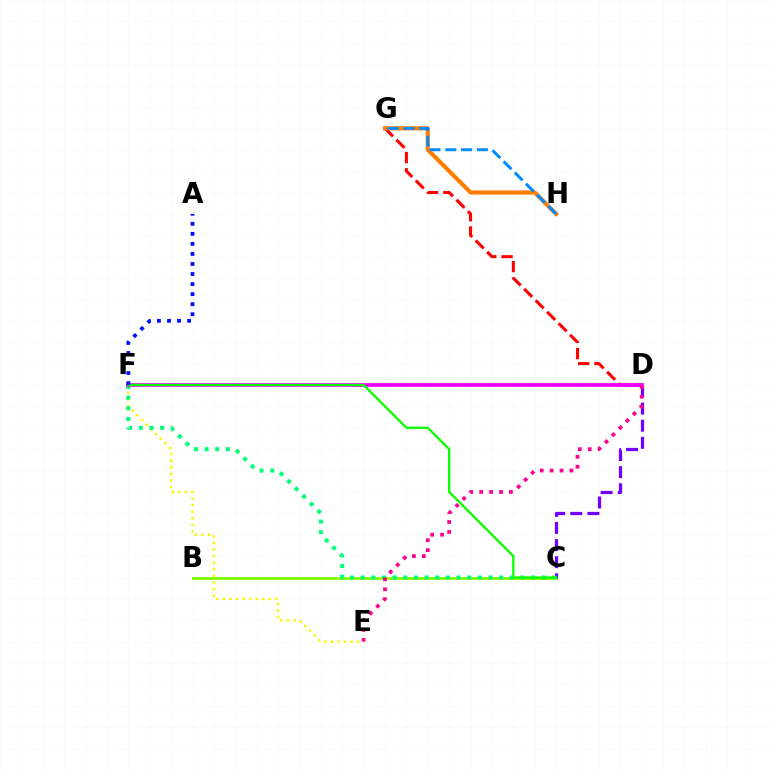{('E', 'F'): [{'color': '#fcf500', 'line_style': 'dotted', 'thickness': 1.79}], ('D', 'F'): [{'color': '#00fff6', 'line_style': 'dashed', 'thickness': 1.68}, {'color': '#ee00ff', 'line_style': 'solid', 'thickness': 2.67}], ('D', 'G'): [{'color': '#ff0000', 'line_style': 'dashed', 'thickness': 2.2}], ('G', 'H'): [{'color': '#ff7c00', 'line_style': 'solid', 'thickness': 2.97}, {'color': '#008cff', 'line_style': 'dashed', 'thickness': 2.15}], ('B', 'C'): [{'color': '#84ff00', 'line_style': 'solid', 'thickness': 1.99}], ('C', 'D'): [{'color': '#7200ff', 'line_style': 'dashed', 'thickness': 2.32}], ('C', 'F'): [{'color': '#00ff74', 'line_style': 'dotted', 'thickness': 2.89}, {'color': '#08ff00', 'line_style': 'solid', 'thickness': 1.66}], ('D', 'E'): [{'color': '#ff0094', 'line_style': 'dotted', 'thickness': 2.69}], ('A', 'F'): [{'color': '#0010ff', 'line_style': 'dotted', 'thickness': 2.73}]}